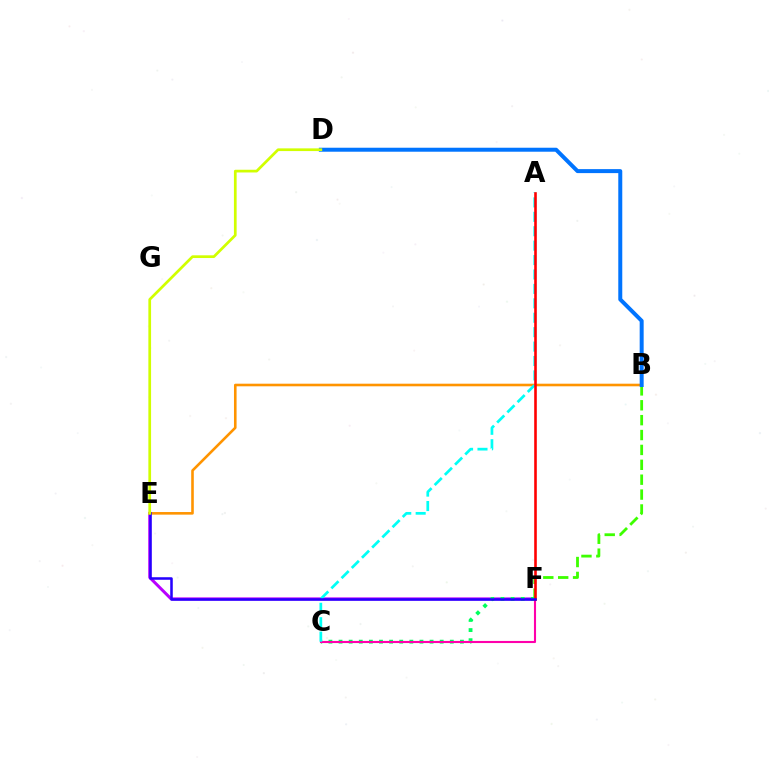{('E', 'F'): [{'color': '#b900ff', 'line_style': 'solid', 'thickness': 2.16}, {'color': '#2500ff', 'line_style': 'solid', 'thickness': 1.83}], ('B', 'F'): [{'color': '#3dff00', 'line_style': 'dashed', 'thickness': 2.02}], ('B', 'E'): [{'color': '#ff9400', 'line_style': 'solid', 'thickness': 1.87}], ('C', 'F'): [{'color': '#00ff5c', 'line_style': 'dotted', 'thickness': 2.75}, {'color': '#ff00ac', 'line_style': 'solid', 'thickness': 1.51}], ('A', 'C'): [{'color': '#00fff6', 'line_style': 'dashed', 'thickness': 1.96}], ('A', 'F'): [{'color': '#ff0000', 'line_style': 'solid', 'thickness': 1.87}], ('B', 'D'): [{'color': '#0074ff', 'line_style': 'solid', 'thickness': 2.87}], ('D', 'E'): [{'color': '#d1ff00', 'line_style': 'solid', 'thickness': 1.95}]}